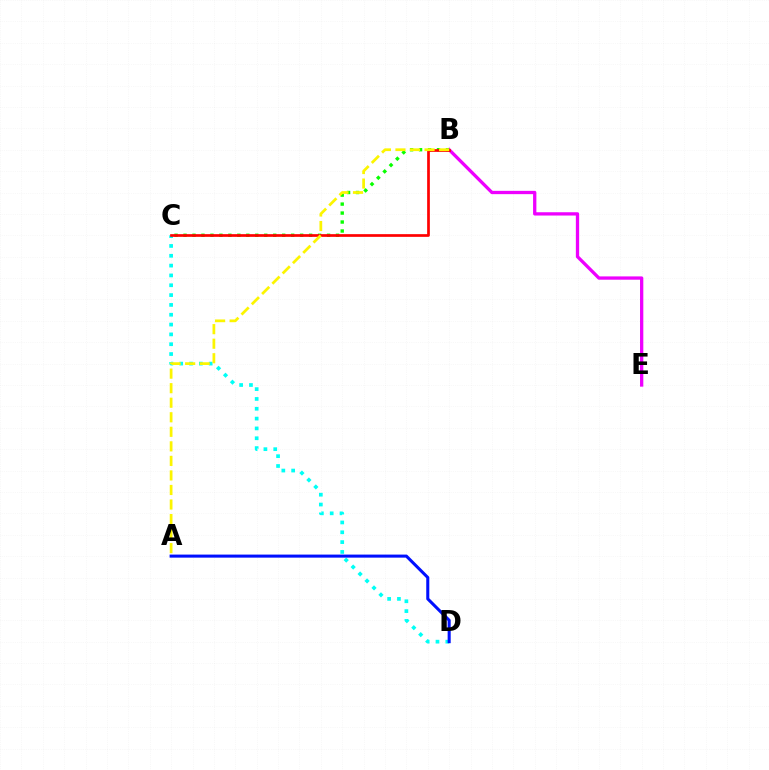{('B', 'E'): [{'color': '#ee00ff', 'line_style': 'solid', 'thickness': 2.37}], ('C', 'D'): [{'color': '#00fff6', 'line_style': 'dotted', 'thickness': 2.67}], ('A', 'D'): [{'color': '#0010ff', 'line_style': 'solid', 'thickness': 2.2}], ('B', 'C'): [{'color': '#08ff00', 'line_style': 'dotted', 'thickness': 2.44}, {'color': '#ff0000', 'line_style': 'solid', 'thickness': 1.95}], ('A', 'B'): [{'color': '#fcf500', 'line_style': 'dashed', 'thickness': 1.98}]}